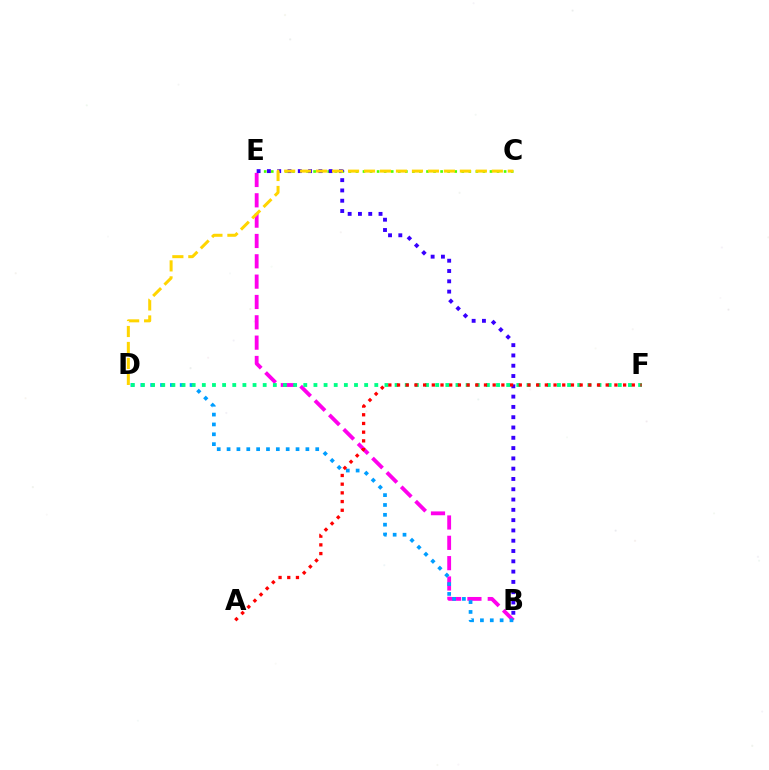{('C', 'E'): [{'color': '#4fff00', 'line_style': 'dotted', 'thickness': 1.92}], ('B', 'E'): [{'color': '#ff00ed', 'line_style': 'dashed', 'thickness': 2.76}, {'color': '#3700ff', 'line_style': 'dotted', 'thickness': 2.8}], ('B', 'D'): [{'color': '#009eff', 'line_style': 'dotted', 'thickness': 2.68}], ('C', 'D'): [{'color': '#ffd500', 'line_style': 'dashed', 'thickness': 2.17}], ('D', 'F'): [{'color': '#00ff86', 'line_style': 'dotted', 'thickness': 2.76}], ('A', 'F'): [{'color': '#ff0000', 'line_style': 'dotted', 'thickness': 2.36}]}